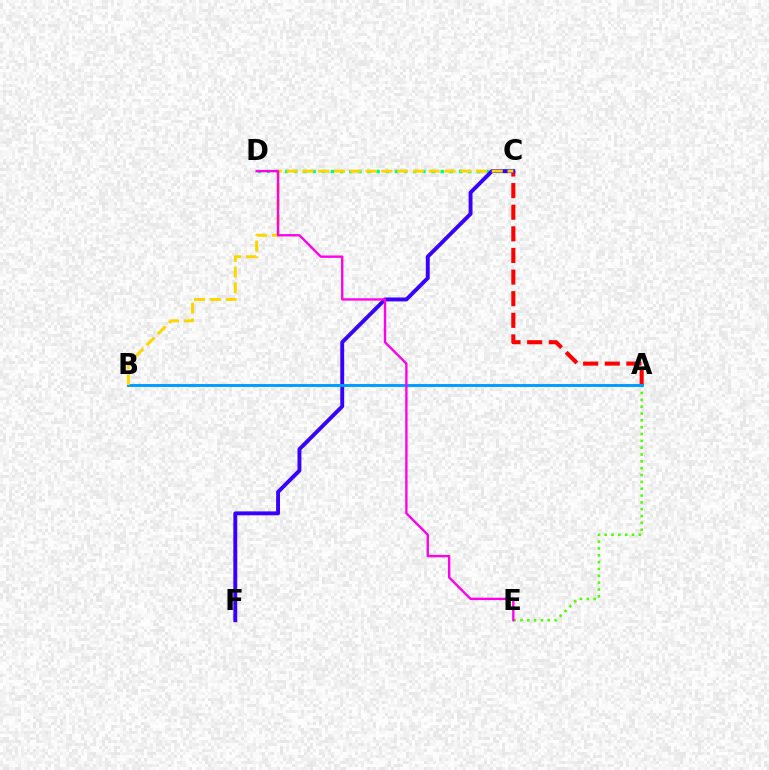{('A', 'C'): [{'color': '#ff0000', 'line_style': 'dashed', 'thickness': 2.94}], ('A', 'E'): [{'color': '#4fff00', 'line_style': 'dotted', 'thickness': 1.86}], ('C', 'D'): [{'color': '#00ff86', 'line_style': 'dotted', 'thickness': 2.49}], ('C', 'F'): [{'color': '#3700ff', 'line_style': 'solid', 'thickness': 2.8}], ('A', 'B'): [{'color': '#009eff', 'line_style': 'solid', 'thickness': 2.12}], ('B', 'C'): [{'color': '#ffd500', 'line_style': 'dashed', 'thickness': 2.14}], ('D', 'E'): [{'color': '#ff00ed', 'line_style': 'solid', 'thickness': 1.7}]}